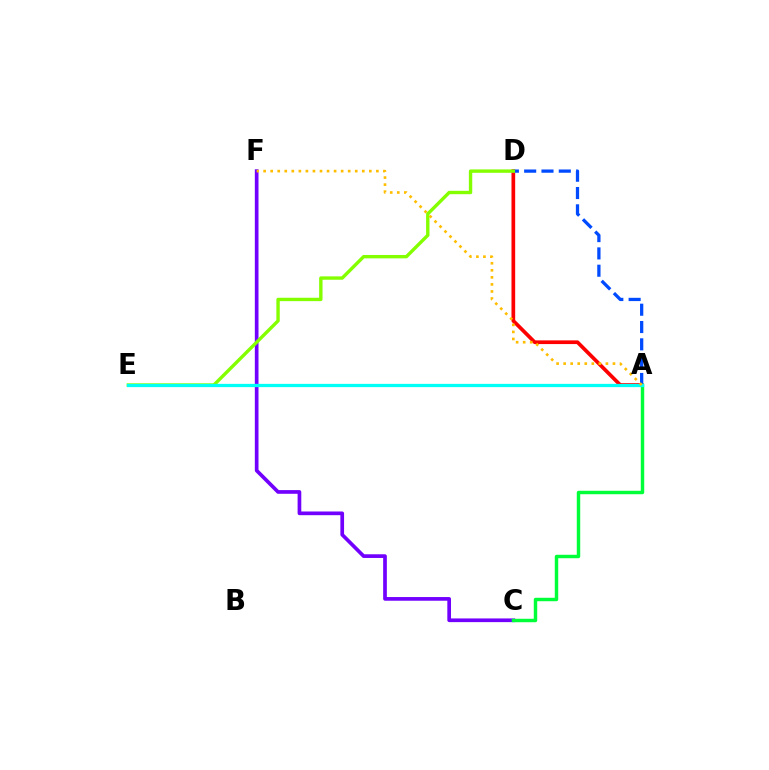{('A', 'D'): [{'color': '#ff0000', 'line_style': 'solid', 'thickness': 2.66}, {'color': '#004bff', 'line_style': 'dashed', 'thickness': 2.35}], ('A', 'E'): [{'color': '#ff00cf', 'line_style': 'dashed', 'thickness': 1.85}, {'color': '#00fff6', 'line_style': 'solid', 'thickness': 2.35}], ('C', 'F'): [{'color': '#7200ff', 'line_style': 'solid', 'thickness': 2.65}], ('D', 'E'): [{'color': '#84ff00', 'line_style': 'solid', 'thickness': 2.43}], ('A', 'C'): [{'color': '#00ff39', 'line_style': 'solid', 'thickness': 2.48}], ('A', 'F'): [{'color': '#ffbd00', 'line_style': 'dotted', 'thickness': 1.91}]}